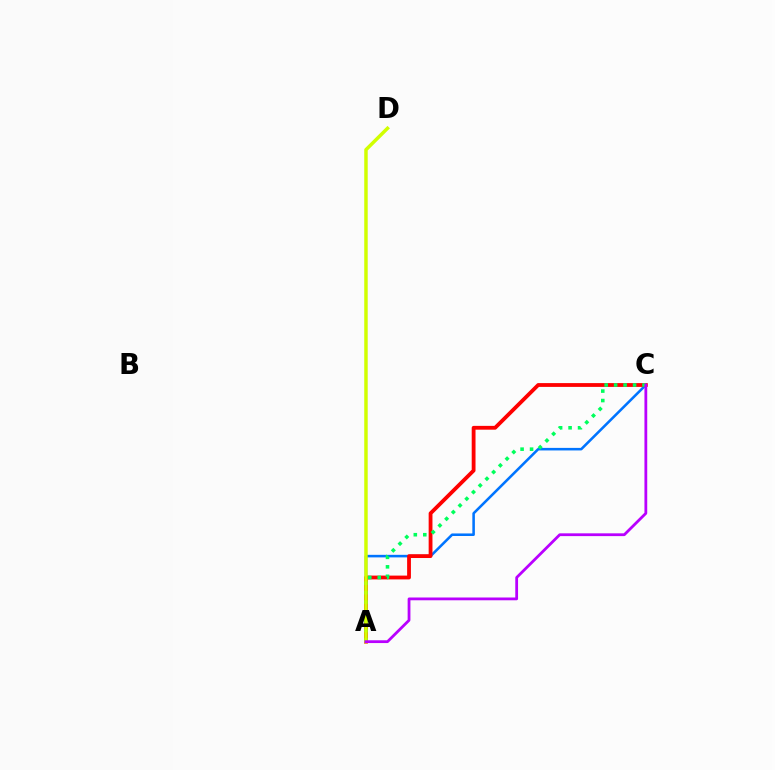{('A', 'C'): [{'color': '#0074ff', 'line_style': 'solid', 'thickness': 1.84}, {'color': '#ff0000', 'line_style': 'solid', 'thickness': 2.74}, {'color': '#00ff5c', 'line_style': 'dotted', 'thickness': 2.57}, {'color': '#b900ff', 'line_style': 'solid', 'thickness': 2.0}], ('A', 'D'): [{'color': '#d1ff00', 'line_style': 'solid', 'thickness': 2.5}]}